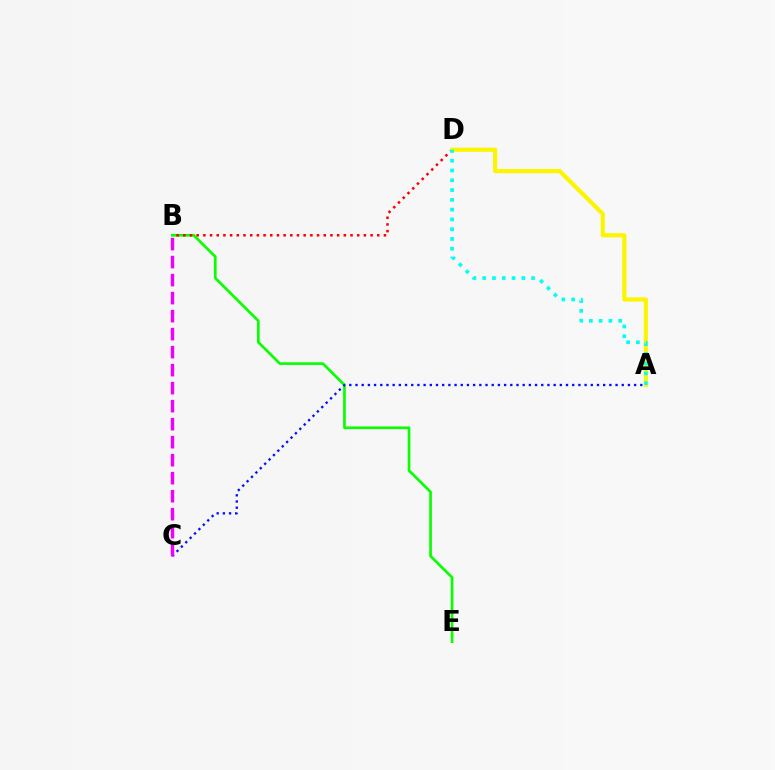{('B', 'E'): [{'color': '#08ff00', 'line_style': 'solid', 'thickness': 1.92}], ('B', 'D'): [{'color': '#ff0000', 'line_style': 'dotted', 'thickness': 1.82}], ('A', 'C'): [{'color': '#0010ff', 'line_style': 'dotted', 'thickness': 1.68}], ('B', 'C'): [{'color': '#ee00ff', 'line_style': 'dashed', 'thickness': 2.45}], ('A', 'D'): [{'color': '#fcf500', 'line_style': 'solid', 'thickness': 3.0}, {'color': '#00fff6', 'line_style': 'dotted', 'thickness': 2.66}]}